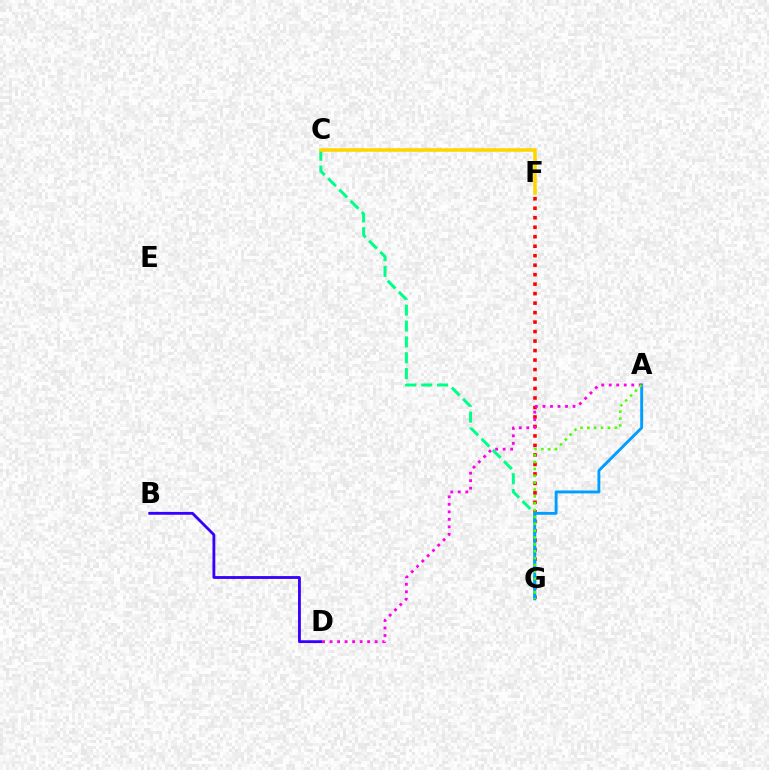{('F', 'G'): [{'color': '#ff0000', 'line_style': 'dotted', 'thickness': 2.58}], ('C', 'G'): [{'color': '#00ff86', 'line_style': 'dashed', 'thickness': 2.15}], ('C', 'F'): [{'color': '#ffd500', 'line_style': 'solid', 'thickness': 2.55}], ('A', 'G'): [{'color': '#009eff', 'line_style': 'solid', 'thickness': 2.09}, {'color': '#4fff00', 'line_style': 'dotted', 'thickness': 1.86}], ('A', 'D'): [{'color': '#ff00ed', 'line_style': 'dotted', 'thickness': 2.04}], ('B', 'D'): [{'color': '#3700ff', 'line_style': 'solid', 'thickness': 2.04}]}